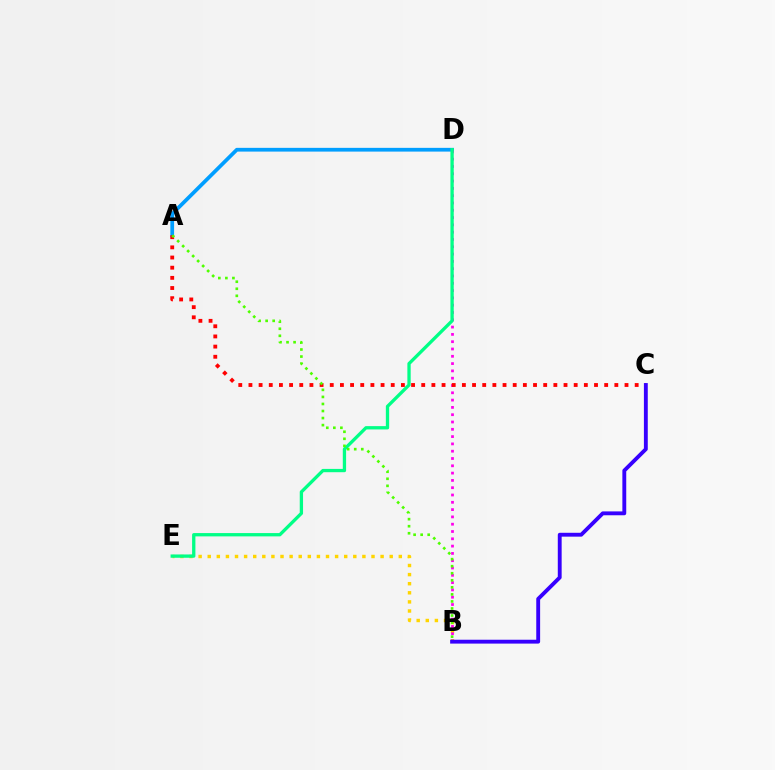{('A', 'D'): [{'color': '#009eff', 'line_style': 'solid', 'thickness': 2.69}], ('B', 'E'): [{'color': '#ffd500', 'line_style': 'dotted', 'thickness': 2.47}], ('B', 'D'): [{'color': '#ff00ed', 'line_style': 'dotted', 'thickness': 1.98}], ('D', 'E'): [{'color': '#00ff86', 'line_style': 'solid', 'thickness': 2.38}], ('A', 'C'): [{'color': '#ff0000', 'line_style': 'dotted', 'thickness': 2.76}], ('B', 'C'): [{'color': '#3700ff', 'line_style': 'solid', 'thickness': 2.78}], ('A', 'B'): [{'color': '#4fff00', 'line_style': 'dotted', 'thickness': 1.91}]}